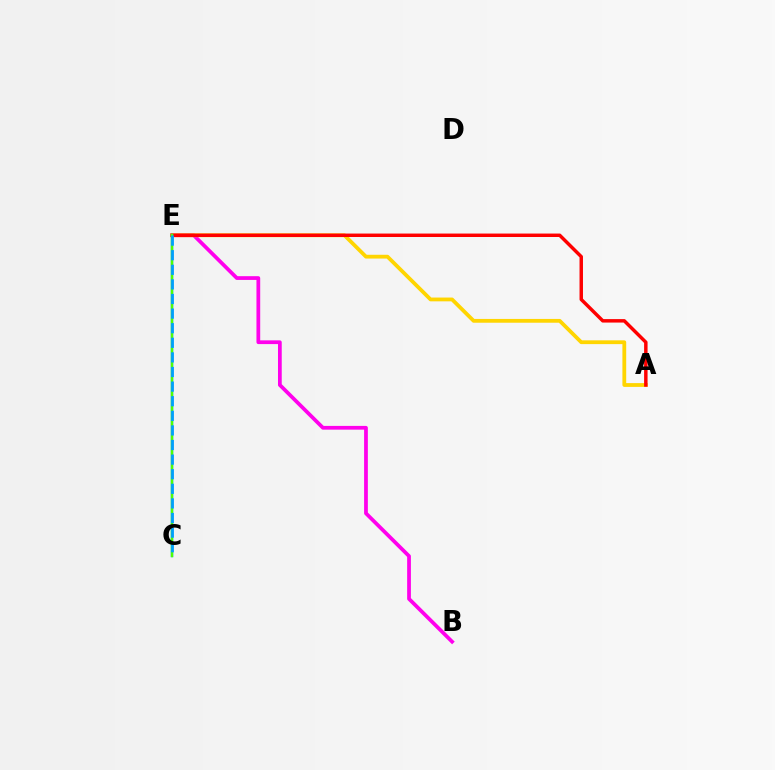{('B', 'E'): [{'color': '#ff00ed', 'line_style': 'solid', 'thickness': 2.7}], ('C', 'E'): [{'color': '#3700ff', 'line_style': 'solid', 'thickness': 1.57}, {'color': '#00ff86', 'line_style': 'solid', 'thickness': 1.73}, {'color': '#4fff00', 'line_style': 'solid', 'thickness': 1.58}, {'color': '#009eff', 'line_style': 'dashed', 'thickness': 1.98}], ('A', 'E'): [{'color': '#ffd500', 'line_style': 'solid', 'thickness': 2.73}, {'color': '#ff0000', 'line_style': 'solid', 'thickness': 2.49}]}